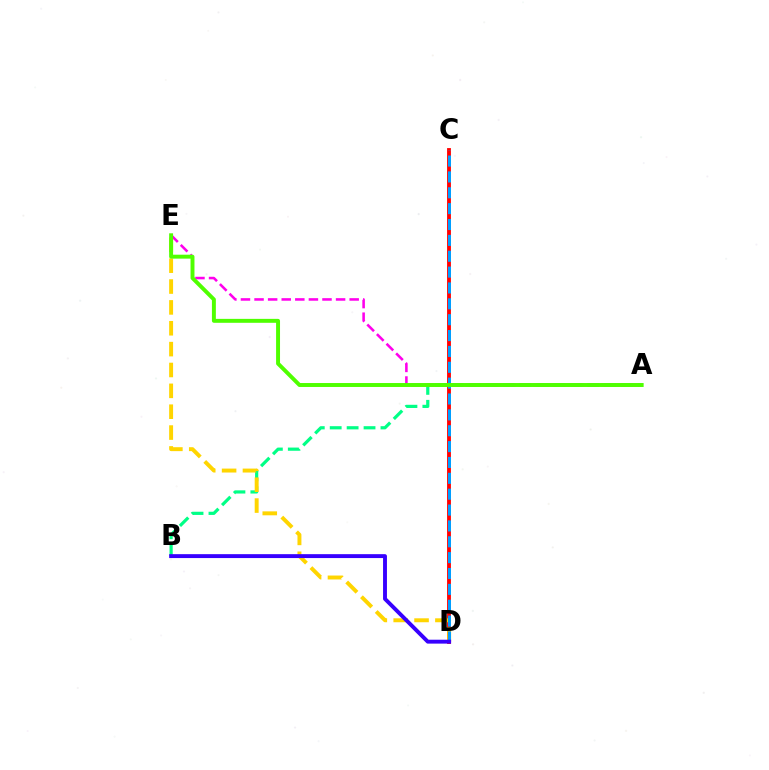{('A', 'B'): [{'color': '#00ff86', 'line_style': 'dashed', 'thickness': 2.3}], ('C', 'D'): [{'color': '#ff0000', 'line_style': 'solid', 'thickness': 2.76}, {'color': '#009eff', 'line_style': 'dashed', 'thickness': 2.15}], ('D', 'E'): [{'color': '#ffd500', 'line_style': 'dashed', 'thickness': 2.83}], ('A', 'E'): [{'color': '#ff00ed', 'line_style': 'dashed', 'thickness': 1.85}, {'color': '#4fff00', 'line_style': 'solid', 'thickness': 2.83}], ('B', 'D'): [{'color': '#3700ff', 'line_style': 'solid', 'thickness': 2.81}]}